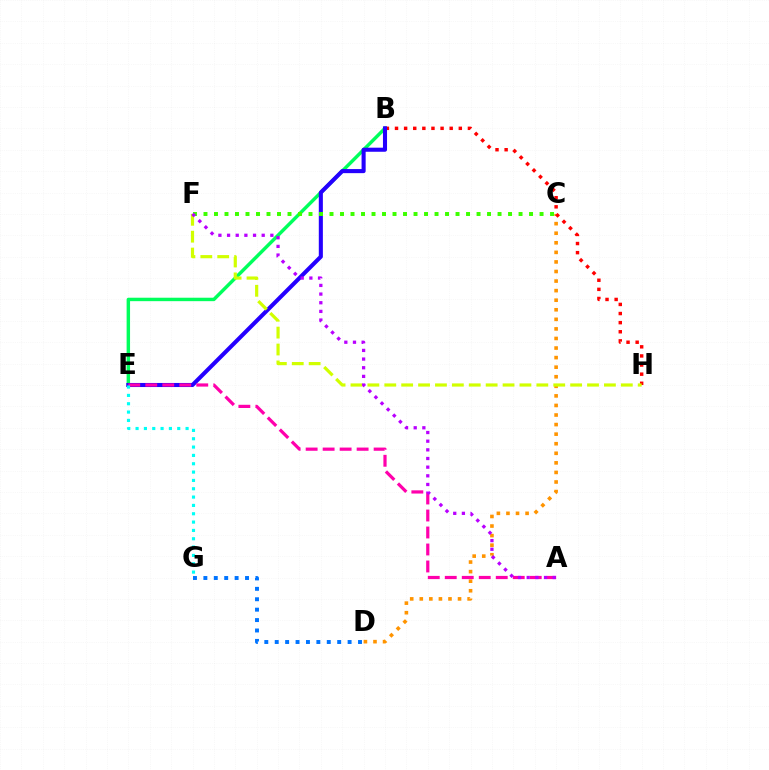{('B', 'E'): [{'color': '#00ff5c', 'line_style': 'solid', 'thickness': 2.48}, {'color': '#2500ff', 'line_style': 'solid', 'thickness': 2.94}], ('C', 'D'): [{'color': '#ff9400', 'line_style': 'dotted', 'thickness': 2.6}], ('B', 'H'): [{'color': '#ff0000', 'line_style': 'dotted', 'thickness': 2.48}], ('A', 'E'): [{'color': '#ff00ac', 'line_style': 'dashed', 'thickness': 2.31}], ('C', 'F'): [{'color': '#3dff00', 'line_style': 'dotted', 'thickness': 2.85}], ('F', 'H'): [{'color': '#d1ff00', 'line_style': 'dashed', 'thickness': 2.3}], ('E', 'G'): [{'color': '#00fff6', 'line_style': 'dotted', 'thickness': 2.26}], ('D', 'G'): [{'color': '#0074ff', 'line_style': 'dotted', 'thickness': 2.83}], ('A', 'F'): [{'color': '#b900ff', 'line_style': 'dotted', 'thickness': 2.35}]}